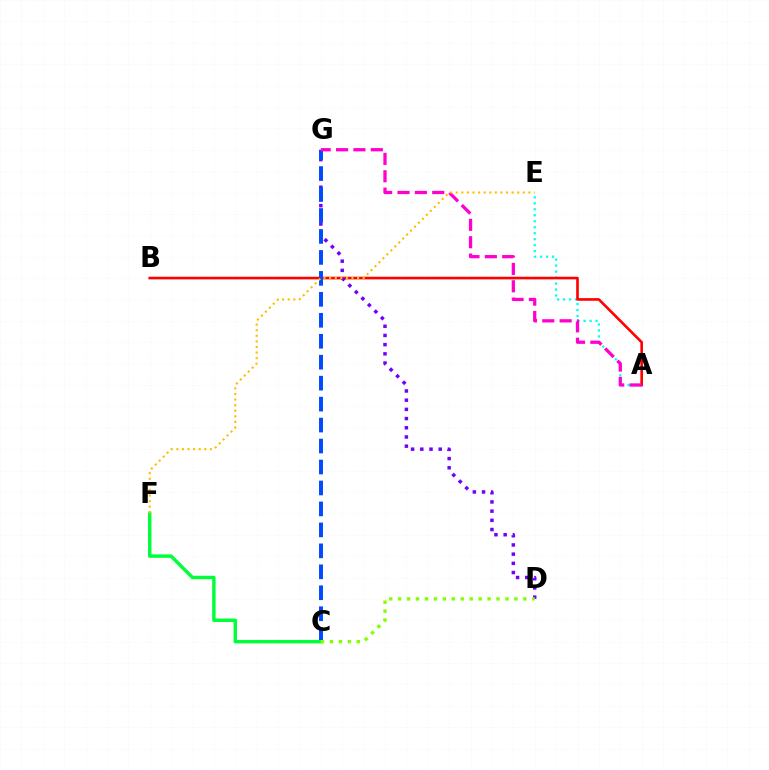{('A', 'E'): [{'color': '#00fff6', 'line_style': 'dotted', 'thickness': 1.62}], ('A', 'B'): [{'color': '#ff0000', 'line_style': 'solid', 'thickness': 1.89}], ('D', 'G'): [{'color': '#7200ff', 'line_style': 'dotted', 'thickness': 2.5}], ('C', 'G'): [{'color': '#004bff', 'line_style': 'dashed', 'thickness': 2.85}], ('C', 'F'): [{'color': '#00ff39', 'line_style': 'solid', 'thickness': 2.46}], ('A', 'G'): [{'color': '#ff00cf', 'line_style': 'dashed', 'thickness': 2.36}], ('C', 'D'): [{'color': '#84ff00', 'line_style': 'dotted', 'thickness': 2.43}], ('E', 'F'): [{'color': '#ffbd00', 'line_style': 'dotted', 'thickness': 1.52}]}